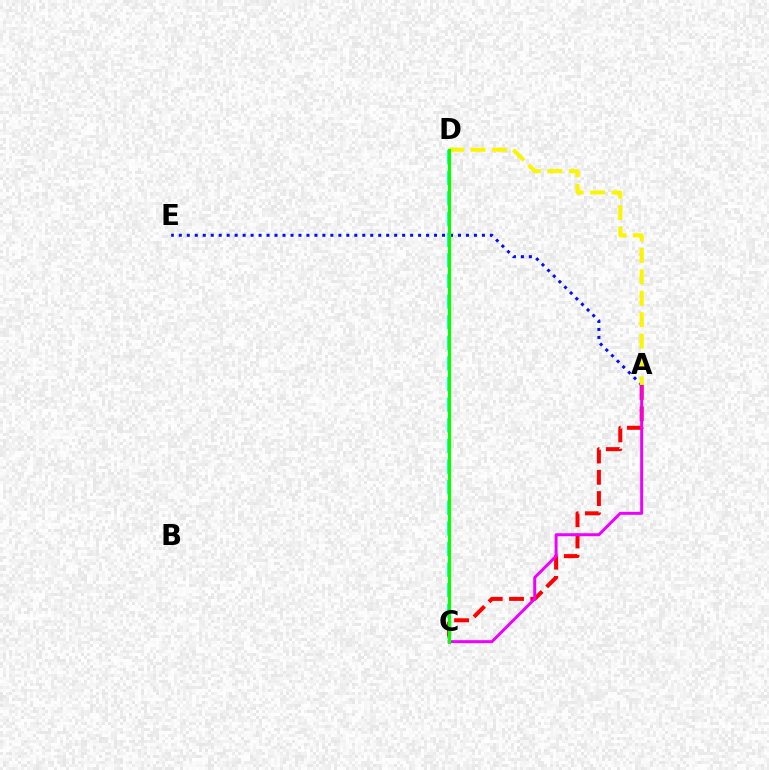{('C', 'D'): [{'color': '#00fff6', 'line_style': 'dashed', 'thickness': 2.8}, {'color': '#08ff00', 'line_style': 'solid', 'thickness': 2.23}], ('A', 'E'): [{'color': '#0010ff', 'line_style': 'dotted', 'thickness': 2.17}], ('A', 'C'): [{'color': '#ff0000', 'line_style': 'dashed', 'thickness': 2.89}, {'color': '#ee00ff', 'line_style': 'solid', 'thickness': 2.14}], ('A', 'D'): [{'color': '#fcf500', 'line_style': 'dashed', 'thickness': 2.91}]}